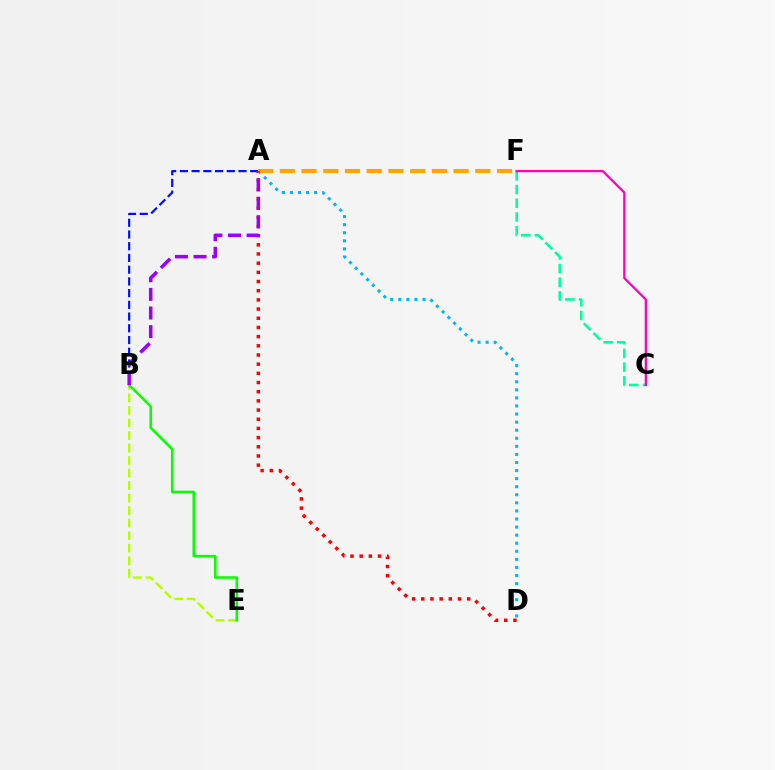{('B', 'E'): [{'color': '#b3ff00', 'line_style': 'dashed', 'thickness': 1.7}, {'color': '#08ff00', 'line_style': 'solid', 'thickness': 1.84}], ('A', 'D'): [{'color': '#ff0000', 'line_style': 'dotted', 'thickness': 2.49}, {'color': '#00b5ff', 'line_style': 'dotted', 'thickness': 2.19}], ('C', 'F'): [{'color': '#00ff9d', 'line_style': 'dashed', 'thickness': 1.86}, {'color': '#ff00bd', 'line_style': 'solid', 'thickness': 1.63}], ('A', 'B'): [{'color': '#0010ff', 'line_style': 'dashed', 'thickness': 1.59}, {'color': '#9b00ff', 'line_style': 'dashed', 'thickness': 2.53}], ('A', 'F'): [{'color': '#ffa500', 'line_style': 'dashed', 'thickness': 2.95}]}